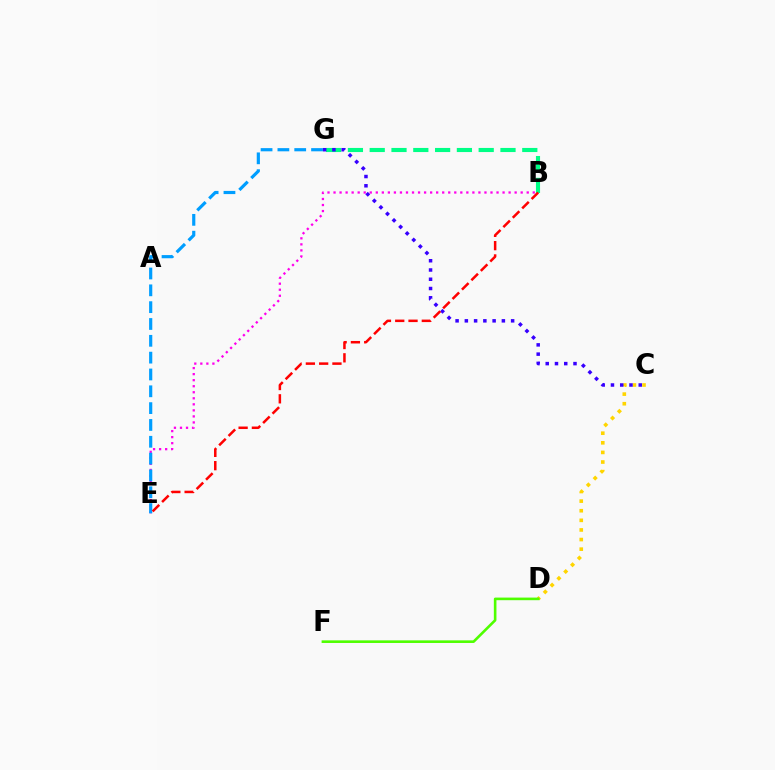{('B', 'E'): [{'color': '#ff00ed', 'line_style': 'dotted', 'thickness': 1.64}, {'color': '#ff0000', 'line_style': 'dashed', 'thickness': 1.8}], ('B', 'G'): [{'color': '#00ff86', 'line_style': 'dashed', 'thickness': 2.96}], ('E', 'G'): [{'color': '#009eff', 'line_style': 'dashed', 'thickness': 2.29}], ('C', 'D'): [{'color': '#ffd500', 'line_style': 'dotted', 'thickness': 2.61}], ('C', 'G'): [{'color': '#3700ff', 'line_style': 'dotted', 'thickness': 2.52}], ('D', 'F'): [{'color': '#4fff00', 'line_style': 'solid', 'thickness': 1.88}]}